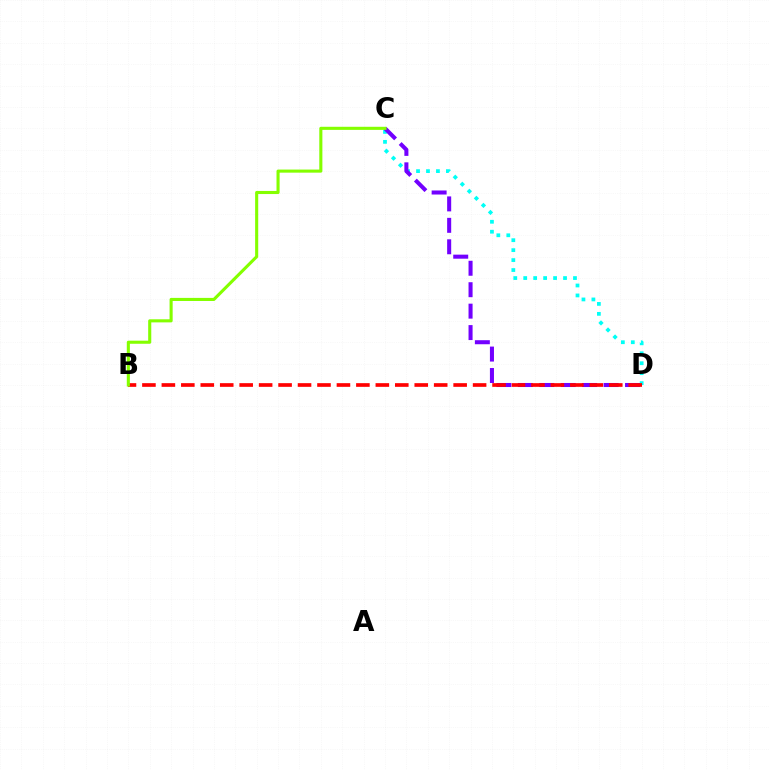{('C', 'D'): [{'color': '#00fff6', 'line_style': 'dotted', 'thickness': 2.7}, {'color': '#7200ff', 'line_style': 'dashed', 'thickness': 2.91}], ('B', 'D'): [{'color': '#ff0000', 'line_style': 'dashed', 'thickness': 2.64}], ('B', 'C'): [{'color': '#84ff00', 'line_style': 'solid', 'thickness': 2.23}]}